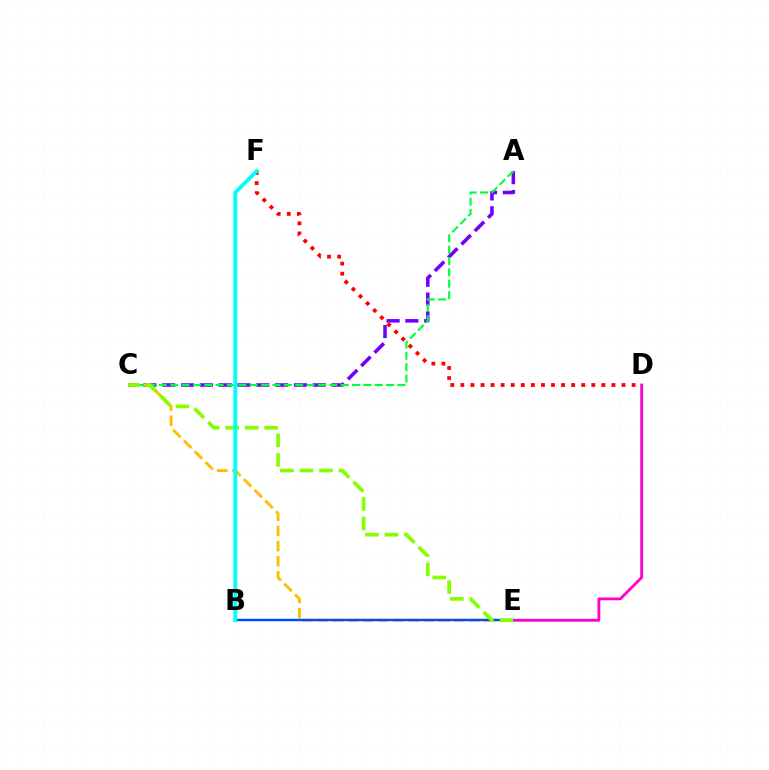{('A', 'C'): [{'color': '#7200ff', 'line_style': 'dashed', 'thickness': 2.56}, {'color': '#00ff39', 'line_style': 'dashed', 'thickness': 1.54}], ('C', 'E'): [{'color': '#ffbd00', 'line_style': 'dashed', 'thickness': 2.06}, {'color': '#84ff00', 'line_style': 'dashed', 'thickness': 2.65}], ('D', 'E'): [{'color': '#ff00cf', 'line_style': 'solid', 'thickness': 2.03}], ('B', 'E'): [{'color': '#004bff', 'line_style': 'solid', 'thickness': 1.76}], ('D', 'F'): [{'color': '#ff0000', 'line_style': 'dotted', 'thickness': 2.74}], ('B', 'F'): [{'color': '#00fff6', 'line_style': 'solid', 'thickness': 2.77}]}